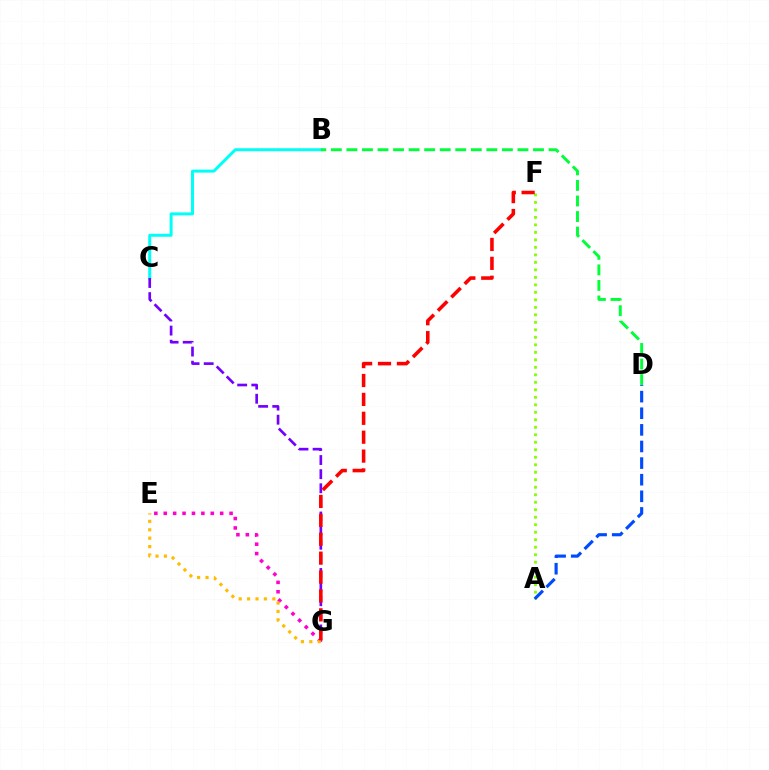{('B', 'C'): [{'color': '#00fff6', 'line_style': 'solid', 'thickness': 2.15}], ('C', 'G'): [{'color': '#7200ff', 'line_style': 'dashed', 'thickness': 1.92}], ('B', 'D'): [{'color': '#00ff39', 'line_style': 'dashed', 'thickness': 2.11}], ('E', 'G'): [{'color': '#ff00cf', 'line_style': 'dotted', 'thickness': 2.56}, {'color': '#ffbd00', 'line_style': 'dotted', 'thickness': 2.28}], ('A', 'F'): [{'color': '#84ff00', 'line_style': 'dotted', 'thickness': 2.04}], ('A', 'D'): [{'color': '#004bff', 'line_style': 'dashed', 'thickness': 2.26}], ('F', 'G'): [{'color': '#ff0000', 'line_style': 'dashed', 'thickness': 2.57}]}